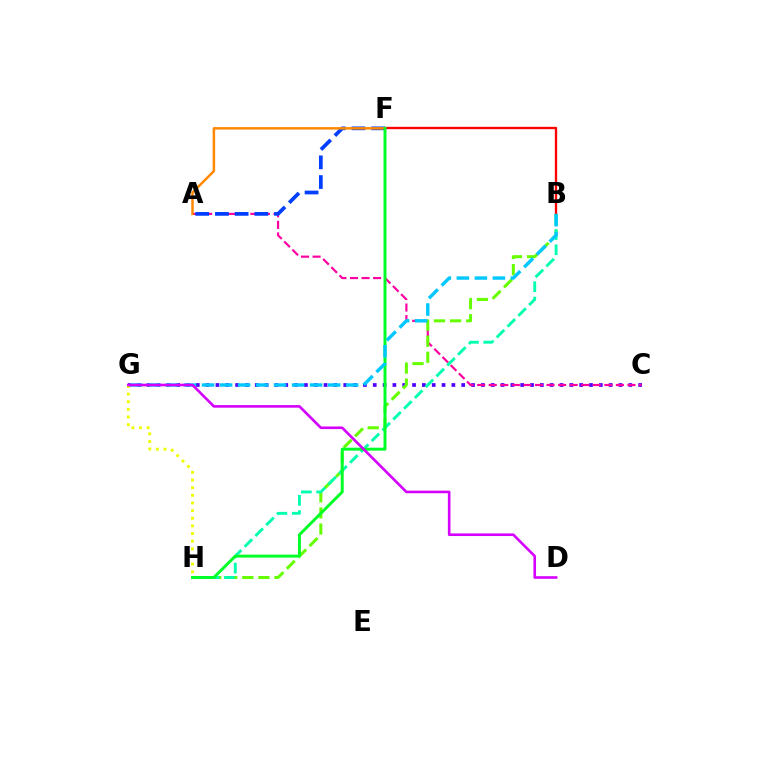{('C', 'G'): [{'color': '#4f00ff', 'line_style': 'dotted', 'thickness': 2.67}], ('A', 'C'): [{'color': '#ff00a0', 'line_style': 'dashed', 'thickness': 1.57}], ('A', 'F'): [{'color': '#003fff', 'line_style': 'dashed', 'thickness': 2.68}, {'color': '#ff8800', 'line_style': 'solid', 'thickness': 1.8}], ('B', 'H'): [{'color': '#66ff00', 'line_style': 'dashed', 'thickness': 2.18}, {'color': '#00ffaf', 'line_style': 'dashed', 'thickness': 2.08}], ('G', 'H'): [{'color': '#eeff00', 'line_style': 'dotted', 'thickness': 2.08}], ('B', 'F'): [{'color': '#ff0000', 'line_style': 'solid', 'thickness': 1.69}], ('F', 'H'): [{'color': '#00ff27', 'line_style': 'solid', 'thickness': 2.12}], ('B', 'G'): [{'color': '#00c7ff', 'line_style': 'dashed', 'thickness': 2.45}], ('D', 'G'): [{'color': '#d600ff', 'line_style': 'solid', 'thickness': 1.88}]}